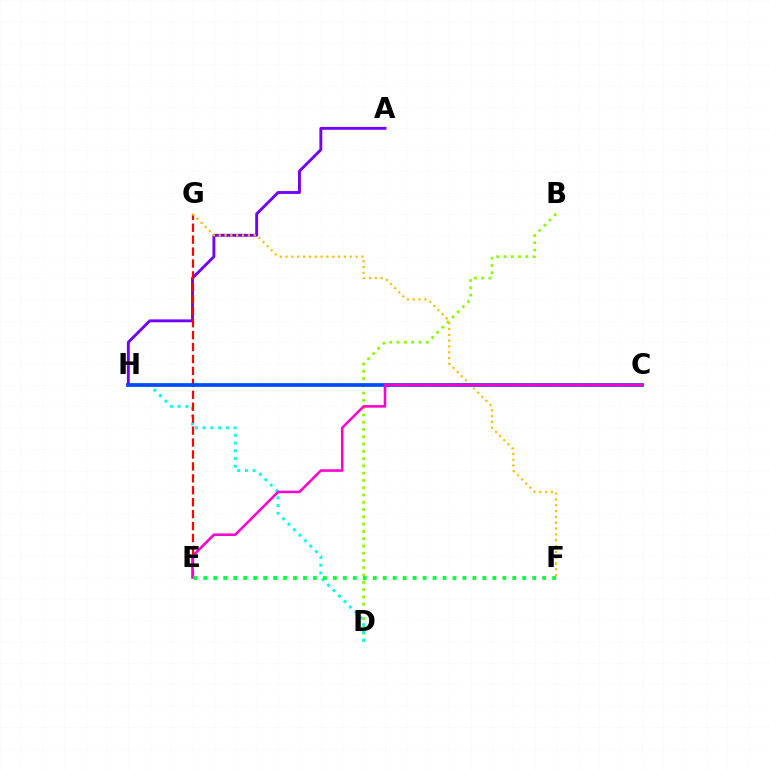{('B', 'D'): [{'color': '#84ff00', 'line_style': 'dotted', 'thickness': 1.98}], ('D', 'H'): [{'color': '#00fff6', 'line_style': 'dotted', 'thickness': 2.1}], ('A', 'H'): [{'color': '#7200ff', 'line_style': 'solid', 'thickness': 2.08}], ('E', 'G'): [{'color': '#ff0000', 'line_style': 'dashed', 'thickness': 1.62}], ('F', 'G'): [{'color': '#ffbd00', 'line_style': 'dotted', 'thickness': 1.58}], ('C', 'H'): [{'color': '#004bff', 'line_style': 'solid', 'thickness': 2.68}], ('C', 'E'): [{'color': '#ff00cf', 'line_style': 'solid', 'thickness': 1.84}], ('E', 'F'): [{'color': '#00ff39', 'line_style': 'dotted', 'thickness': 2.71}]}